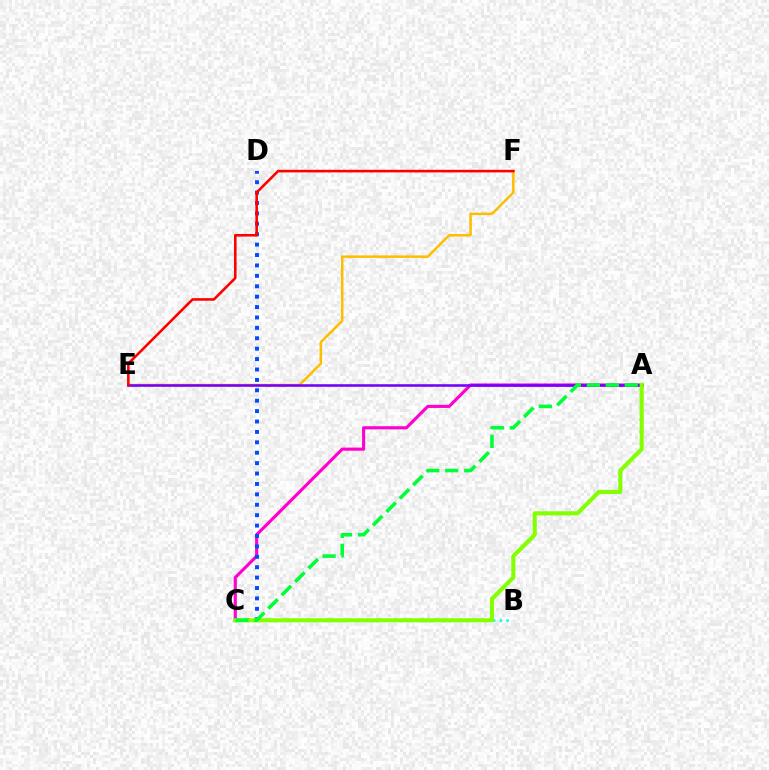{('E', 'F'): [{'color': '#ffbd00', 'line_style': 'solid', 'thickness': 1.8}, {'color': '#ff0000', 'line_style': 'solid', 'thickness': 1.86}], ('A', 'C'): [{'color': '#ff00cf', 'line_style': 'solid', 'thickness': 2.25}, {'color': '#84ff00', 'line_style': 'solid', 'thickness': 2.94}, {'color': '#00ff39', 'line_style': 'dashed', 'thickness': 2.58}], ('B', 'C'): [{'color': '#00fff6', 'line_style': 'dotted', 'thickness': 1.84}], ('A', 'E'): [{'color': '#7200ff', 'line_style': 'solid', 'thickness': 1.84}], ('C', 'D'): [{'color': '#004bff', 'line_style': 'dotted', 'thickness': 2.83}]}